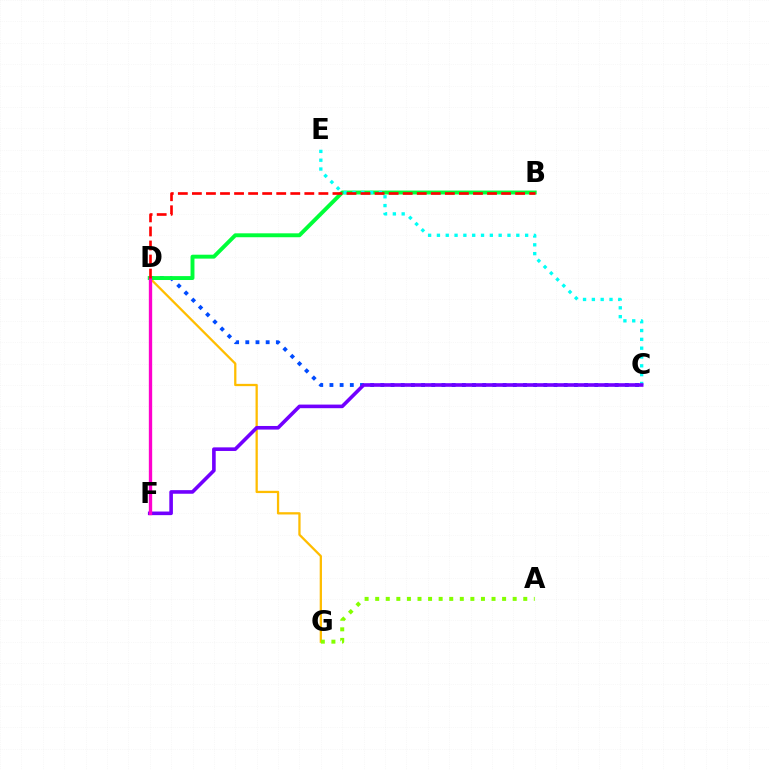{('C', 'D'): [{'color': '#004bff', 'line_style': 'dotted', 'thickness': 2.77}], ('D', 'G'): [{'color': '#ffbd00', 'line_style': 'solid', 'thickness': 1.64}], ('B', 'D'): [{'color': '#00ff39', 'line_style': 'solid', 'thickness': 2.82}, {'color': '#ff0000', 'line_style': 'dashed', 'thickness': 1.91}], ('C', 'E'): [{'color': '#00fff6', 'line_style': 'dotted', 'thickness': 2.4}], ('A', 'G'): [{'color': '#84ff00', 'line_style': 'dotted', 'thickness': 2.87}], ('C', 'F'): [{'color': '#7200ff', 'line_style': 'solid', 'thickness': 2.6}], ('D', 'F'): [{'color': '#ff00cf', 'line_style': 'solid', 'thickness': 2.4}]}